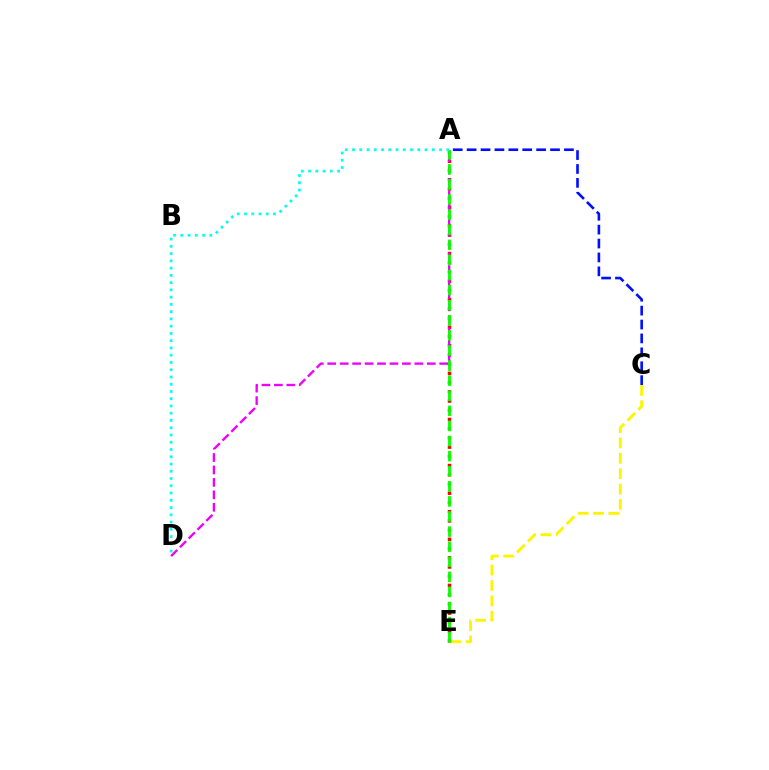{('C', 'E'): [{'color': '#fcf500', 'line_style': 'dashed', 'thickness': 2.09}], ('A', 'E'): [{'color': '#ff0000', 'line_style': 'dotted', 'thickness': 2.51}, {'color': '#08ff00', 'line_style': 'dashed', 'thickness': 2.05}], ('A', 'D'): [{'color': '#ee00ff', 'line_style': 'dashed', 'thickness': 1.69}, {'color': '#00fff6', 'line_style': 'dotted', 'thickness': 1.97}], ('A', 'C'): [{'color': '#0010ff', 'line_style': 'dashed', 'thickness': 1.89}]}